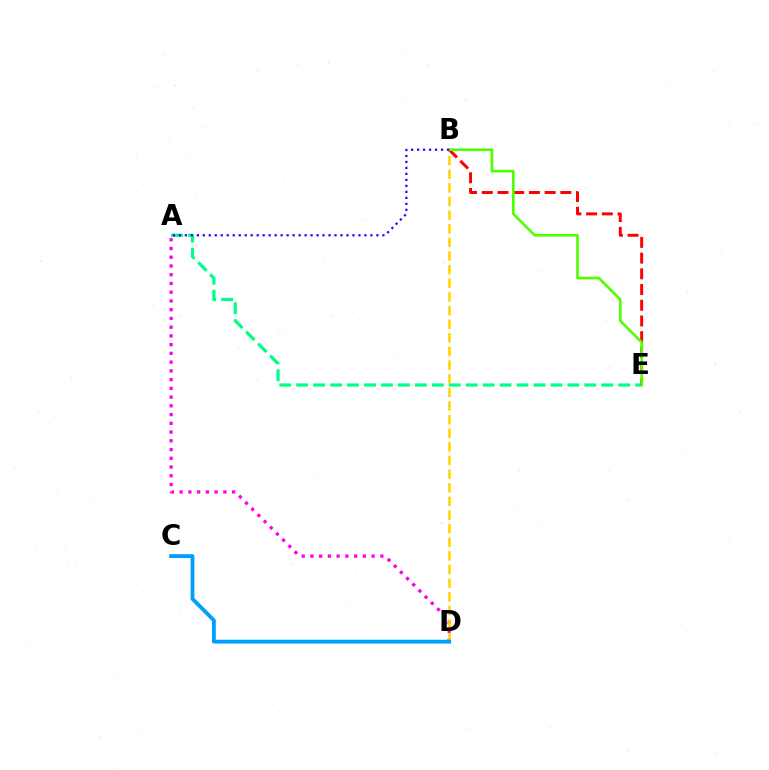{('A', 'E'): [{'color': '#00ff86', 'line_style': 'dashed', 'thickness': 2.3}], ('A', 'D'): [{'color': '#ff00ed', 'line_style': 'dotted', 'thickness': 2.37}], ('B', 'D'): [{'color': '#ffd500', 'line_style': 'dashed', 'thickness': 1.85}], ('B', 'E'): [{'color': '#ff0000', 'line_style': 'dashed', 'thickness': 2.13}, {'color': '#4fff00', 'line_style': 'solid', 'thickness': 1.91}], ('C', 'D'): [{'color': '#009eff', 'line_style': 'solid', 'thickness': 2.75}], ('A', 'B'): [{'color': '#3700ff', 'line_style': 'dotted', 'thickness': 1.63}]}